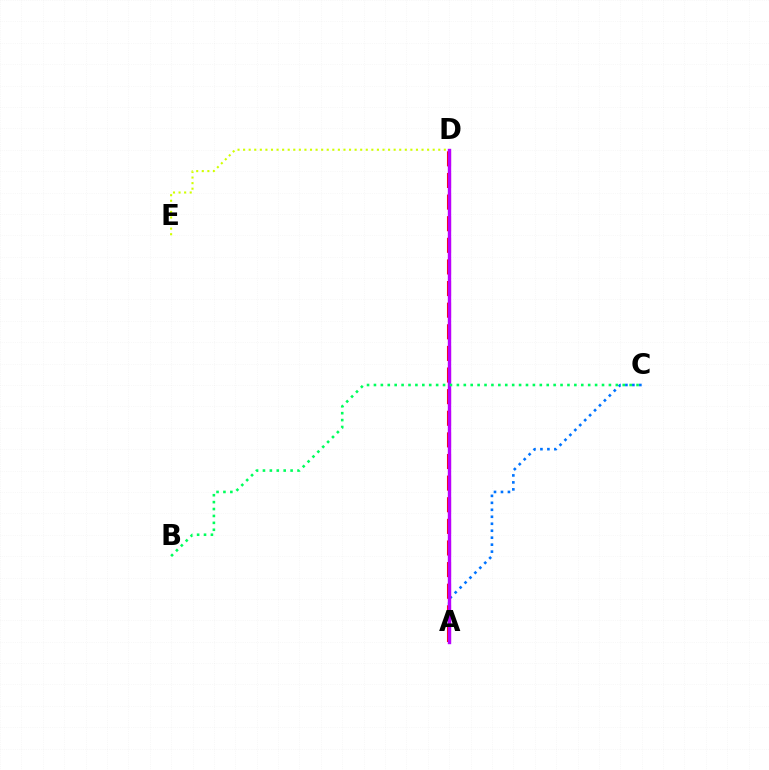{('A', 'C'): [{'color': '#0074ff', 'line_style': 'dotted', 'thickness': 1.89}], ('A', 'D'): [{'color': '#ff0000', 'line_style': 'dashed', 'thickness': 2.94}, {'color': '#b900ff', 'line_style': 'solid', 'thickness': 2.44}], ('D', 'E'): [{'color': '#d1ff00', 'line_style': 'dotted', 'thickness': 1.51}], ('B', 'C'): [{'color': '#00ff5c', 'line_style': 'dotted', 'thickness': 1.88}]}